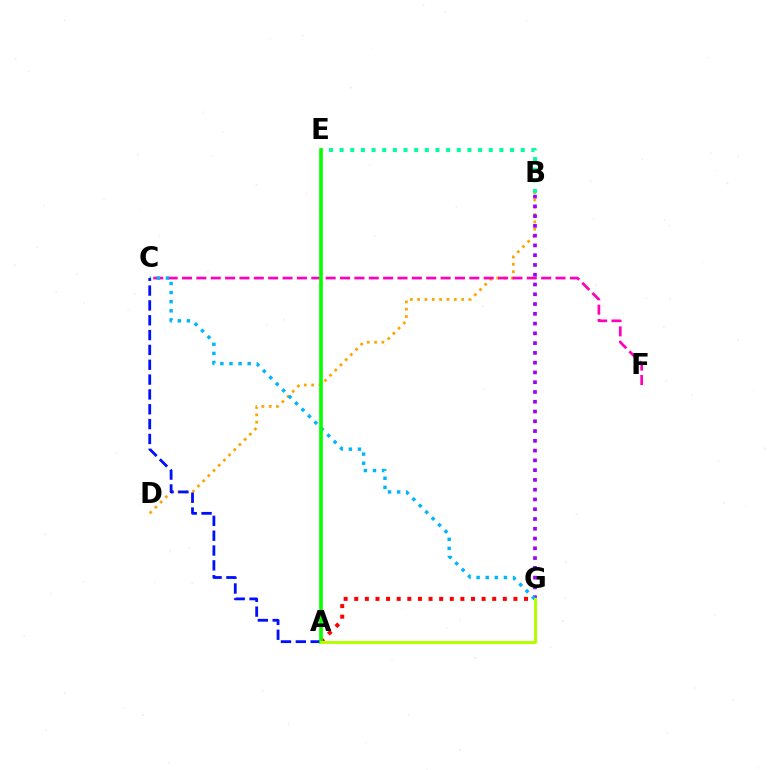{('A', 'G'): [{'color': '#ff0000', 'line_style': 'dotted', 'thickness': 2.88}, {'color': '#b3ff00', 'line_style': 'solid', 'thickness': 2.18}], ('B', 'D'): [{'color': '#ffa500', 'line_style': 'dotted', 'thickness': 1.99}], ('B', 'G'): [{'color': '#9b00ff', 'line_style': 'dotted', 'thickness': 2.65}], ('C', 'F'): [{'color': '#ff00bd', 'line_style': 'dashed', 'thickness': 1.95}], ('C', 'G'): [{'color': '#00b5ff', 'line_style': 'dotted', 'thickness': 2.47}], ('B', 'E'): [{'color': '#00ff9d', 'line_style': 'dotted', 'thickness': 2.89}], ('A', 'C'): [{'color': '#0010ff', 'line_style': 'dashed', 'thickness': 2.02}], ('A', 'E'): [{'color': '#08ff00', 'line_style': 'solid', 'thickness': 2.63}]}